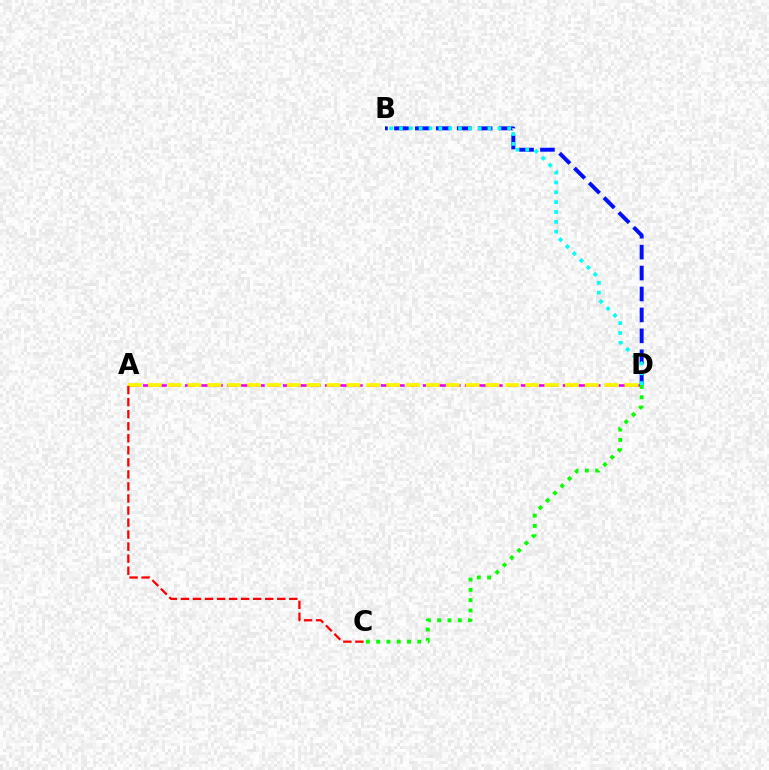{('A', 'D'): [{'color': '#ee00ff', 'line_style': 'dashed', 'thickness': 1.9}, {'color': '#fcf500', 'line_style': 'dashed', 'thickness': 2.7}], ('C', 'D'): [{'color': '#08ff00', 'line_style': 'dotted', 'thickness': 2.8}], ('B', 'D'): [{'color': '#0010ff', 'line_style': 'dashed', 'thickness': 2.84}, {'color': '#00fff6', 'line_style': 'dotted', 'thickness': 2.67}], ('A', 'C'): [{'color': '#ff0000', 'line_style': 'dashed', 'thickness': 1.64}]}